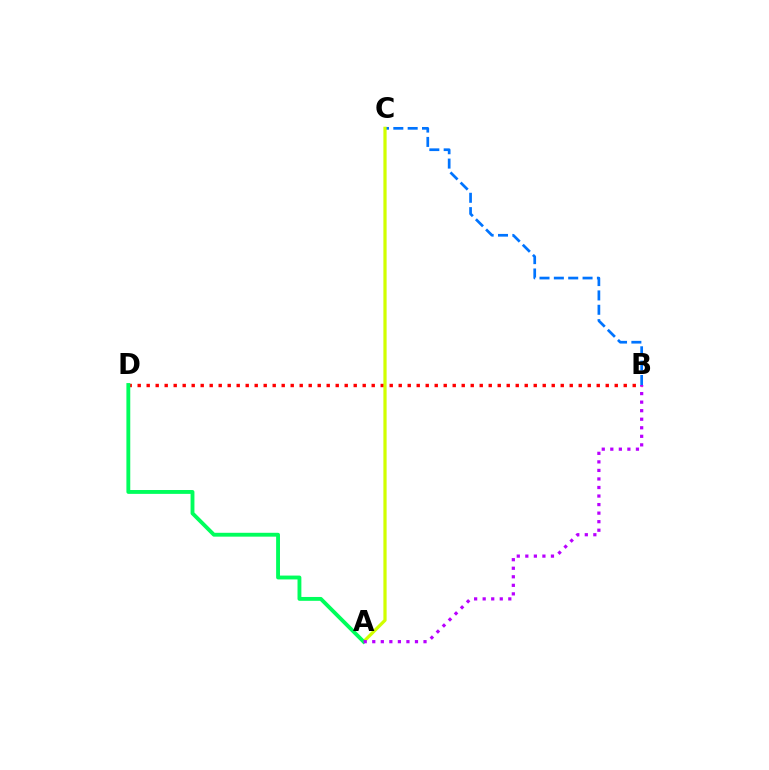{('B', 'D'): [{'color': '#ff0000', 'line_style': 'dotted', 'thickness': 2.45}], ('B', 'C'): [{'color': '#0074ff', 'line_style': 'dashed', 'thickness': 1.95}], ('A', 'C'): [{'color': '#d1ff00', 'line_style': 'solid', 'thickness': 2.32}], ('A', 'D'): [{'color': '#00ff5c', 'line_style': 'solid', 'thickness': 2.78}], ('A', 'B'): [{'color': '#b900ff', 'line_style': 'dotted', 'thickness': 2.32}]}